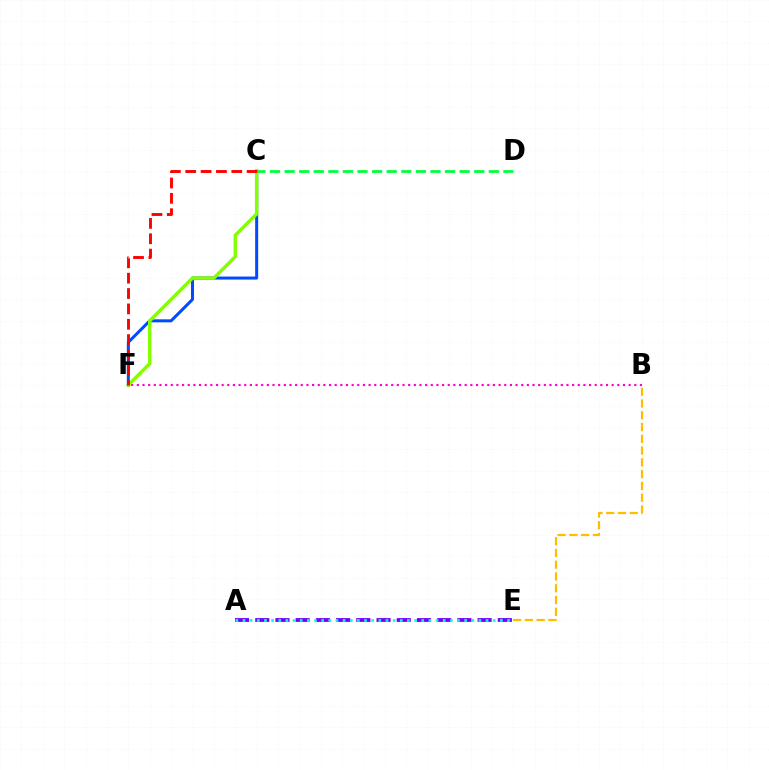{('C', 'F'): [{'color': '#004bff', 'line_style': 'solid', 'thickness': 2.17}, {'color': '#84ff00', 'line_style': 'solid', 'thickness': 2.49}, {'color': '#ff0000', 'line_style': 'dashed', 'thickness': 2.09}], ('B', 'E'): [{'color': '#ffbd00', 'line_style': 'dashed', 'thickness': 1.6}], ('A', 'E'): [{'color': '#7200ff', 'line_style': 'dashed', 'thickness': 2.75}, {'color': '#00fff6', 'line_style': 'dotted', 'thickness': 1.94}], ('B', 'F'): [{'color': '#ff00cf', 'line_style': 'dotted', 'thickness': 1.54}], ('C', 'D'): [{'color': '#00ff39', 'line_style': 'dashed', 'thickness': 1.98}]}